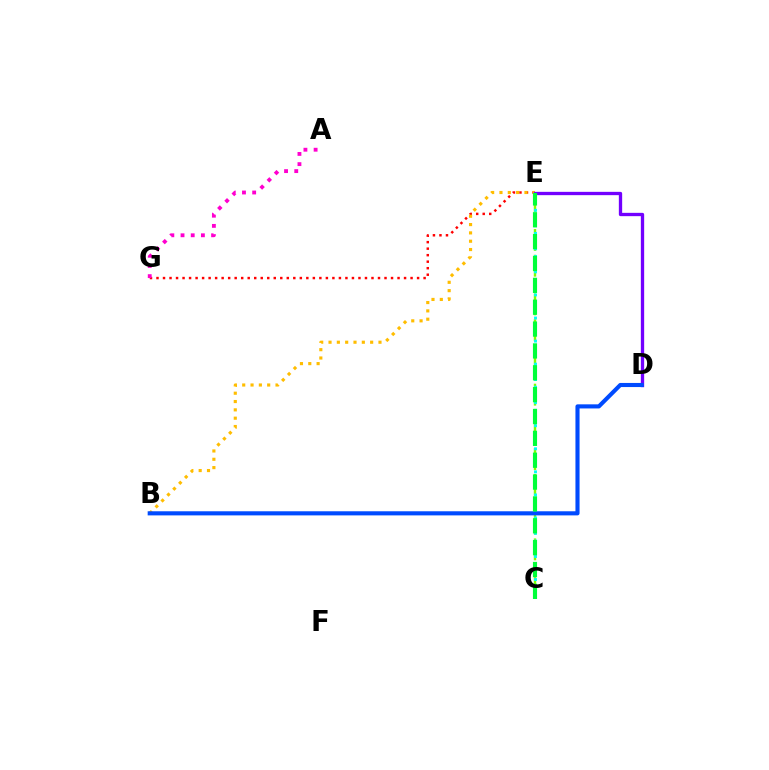{('E', 'G'): [{'color': '#ff0000', 'line_style': 'dotted', 'thickness': 1.77}], ('A', 'G'): [{'color': '#ff00cf', 'line_style': 'dotted', 'thickness': 2.77}], ('C', 'E'): [{'color': '#84ff00', 'line_style': 'dashed', 'thickness': 1.75}, {'color': '#00fff6', 'line_style': 'dotted', 'thickness': 2.09}, {'color': '#00ff39', 'line_style': 'dashed', 'thickness': 2.97}], ('B', 'E'): [{'color': '#ffbd00', 'line_style': 'dotted', 'thickness': 2.26}], ('D', 'E'): [{'color': '#7200ff', 'line_style': 'solid', 'thickness': 2.39}], ('B', 'D'): [{'color': '#004bff', 'line_style': 'solid', 'thickness': 2.96}]}